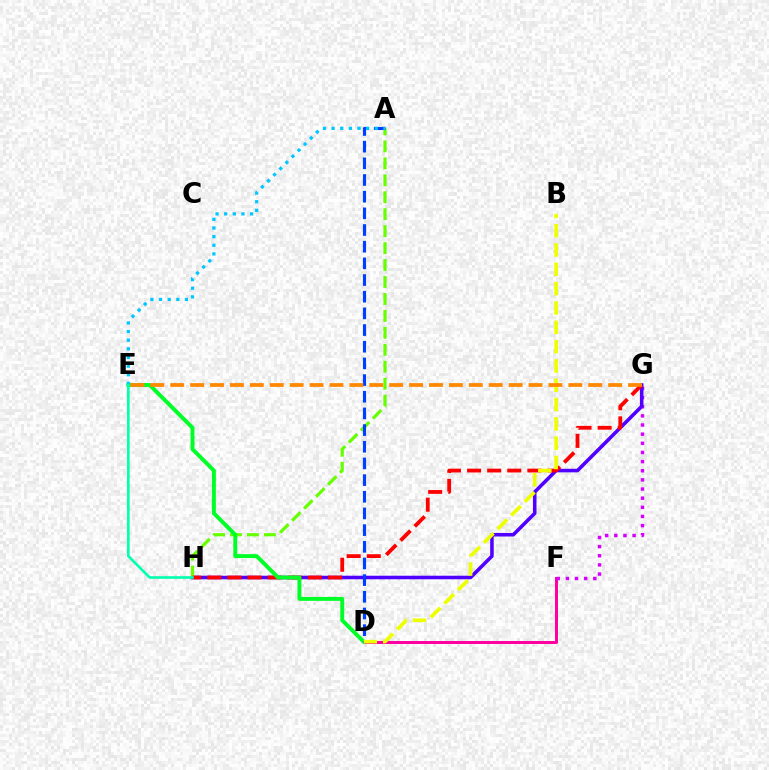{('D', 'F'): [{'color': '#ff00a0', 'line_style': 'solid', 'thickness': 2.15}], ('F', 'G'): [{'color': '#d600ff', 'line_style': 'dotted', 'thickness': 2.48}], ('G', 'H'): [{'color': '#4f00ff', 'line_style': 'solid', 'thickness': 2.56}, {'color': '#ff0000', 'line_style': 'dashed', 'thickness': 2.73}], ('A', 'H'): [{'color': '#66ff00', 'line_style': 'dashed', 'thickness': 2.3}], ('D', 'E'): [{'color': '#00ff27', 'line_style': 'solid', 'thickness': 2.83}], ('A', 'D'): [{'color': '#003fff', 'line_style': 'dashed', 'thickness': 2.26}], ('A', 'E'): [{'color': '#00c7ff', 'line_style': 'dotted', 'thickness': 2.35}], ('E', 'H'): [{'color': '#00ffaf', 'line_style': 'solid', 'thickness': 1.89}], ('B', 'D'): [{'color': '#eeff00', 'line_style': 'dashed', 'thickness': 2.62}], ('E', 'G'): [{'color': '#ff8800', 'line_style': 'dashed', 'thickness': 2.7}]}